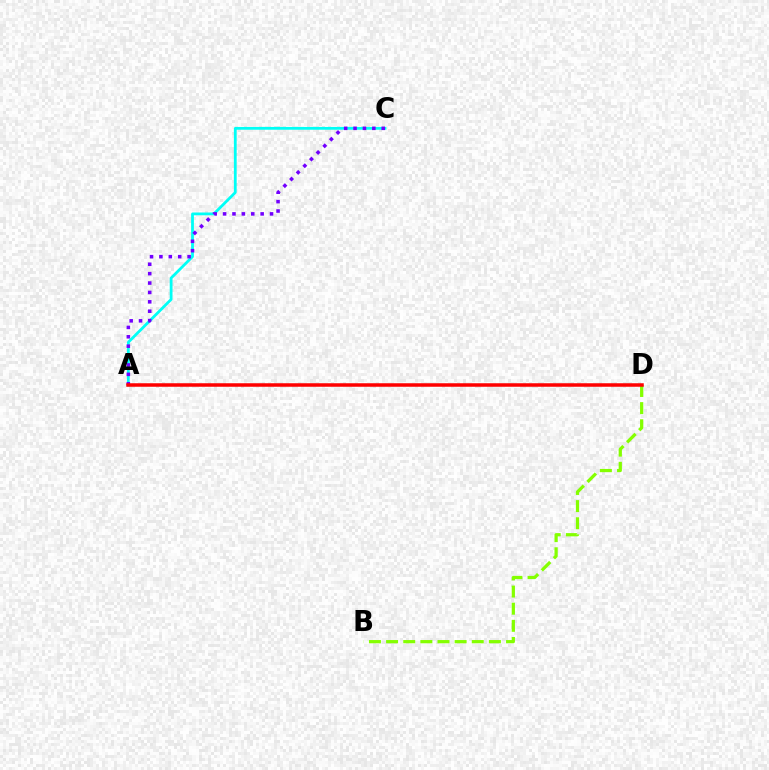{('A', 'C'): [{'color': '#00fff6', 'line_style': 'solid', 'thickness': 2.01}, {'color': '#7200ff', 'line_style': 'dotted', 'thickness': 2.55}], ('B', 'D'): [{'color': '#84ff00', 'line_style': 'dashed', 'thickness': 2.33}], ('A', 'D'): [{'color': '#ff0000', 'line_style': 'solid', 'thickness': 2.52}]}